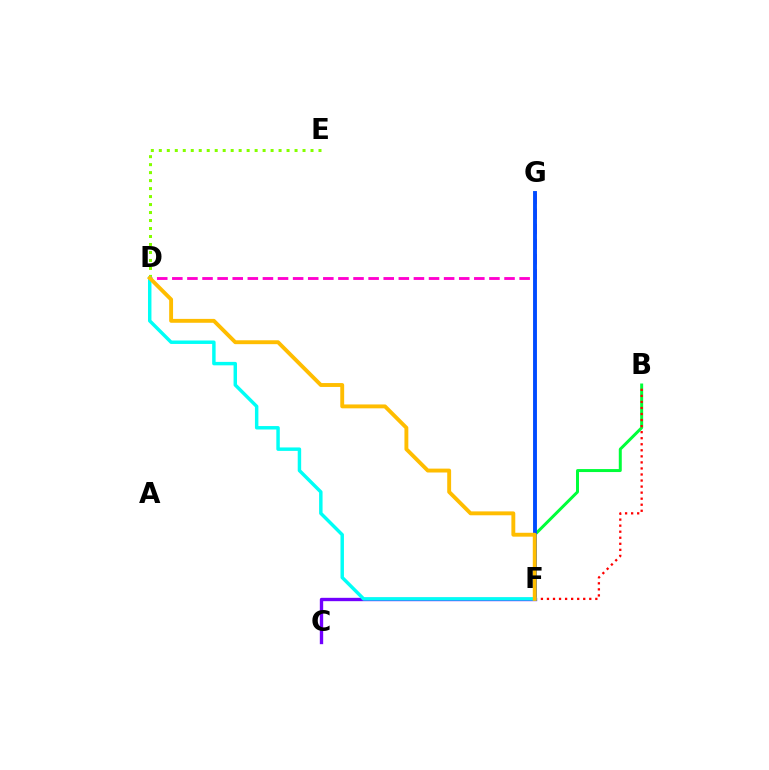{('B', 'F'): [{'color': '#00ff39', 'line_style': 'solid', 'thickness': 2.15}, {'color': '#ff0000', 'line_style': 'dotted', 'thickness': 1.64}], ('D', 'G'): [{'color': '#ff00cf', 'line_style': 'dashed', 'thickness': 2.05}], ('D', 'E'): [{'color': '#84ff00', 'line_style': 'dotted', 'thickness': 2.17}], ('C', 'F'): [{'color': '#7200ff', 'line_style': 'solid', 'thickness': 2.42}], ('F', 'G'): [{'color': '#004bff', 'line_style': 'solid', 'thickness': 2.8}], ('D', 'F'): [{'color': '#00fff6', 'line_style': 'solid', 'thickness': 2.48}, {'color': '#ffbd00', 'line_style': 'solid', 'thickness': 2.8}]}